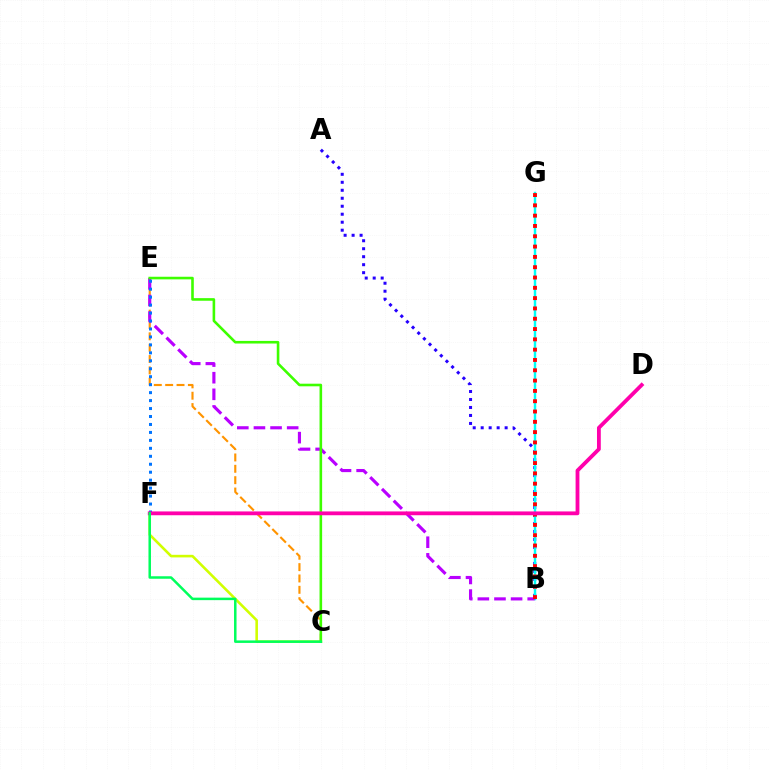{('A', 'B'): [{'color': '#2500ff', 'line_style': 'dotted', 'thickness': 2.17}], ('C', 'F'): [{'color': '#d1ff00', 'line_style': 'solid', 'thickness': 1.87}, {'color': '#00ff5c', 'line_style': 'solid', 'thickness': 1.8}], ('B', 'G'): [{'color': '#00fff6', 'line_style': 'solid', 'thickness': 1.75}, {'color': '#ff0000', 'line_style': 'dotted', 'thickness': 2.8}], ('C', 'E'): [{'color': '#ff9400', 'line_style': 'dashed', 'thickness': 1.54}, {'color': '#3dff00', 'line_style': 'solid', 'thickness': 1.87}], ('B', 'E'): [{'color': '#b900ff', 'line_style': 'dashed', 'thickness': 2.26}], ('E', 'F'): [{'color': '#0074ff', 'line_style': 'dotted', 'thickness': 2.16}], ('D', 'F'): [{'color': '#ff00ac', 'line_style': 'solid', 'thickness': 2.74}]}